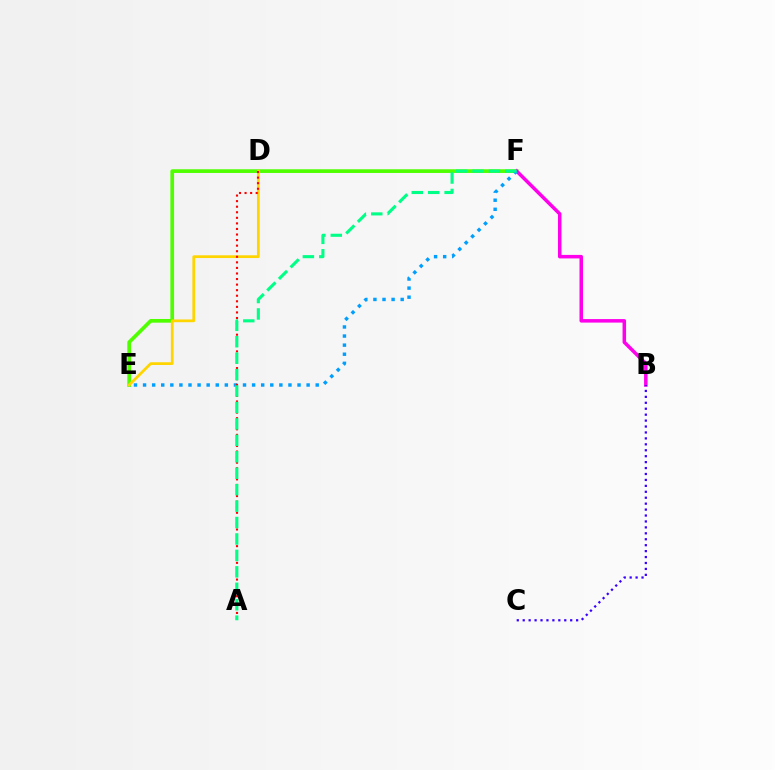{('E', 'F'): [{'color': '#4fff00', 'line_style': 'solid', 'thickness': 2.66}, {'color': '#009eff', 'line_style': 'dotted', 'thickness': 2.47}], ('B', 'F'): [{'color': '#ff00ed', 'line_style': 'solid', 'thickness': 2.53}], ('B', 'C'): [{'color': '#3700ff', 'line_style': 'dotted', 'thickness': 1.61}], ('D', 'E'): [{'color': '#ffd500', 'line_style': 'solid', 'thickness': 1.98}], ('A', 'D'): [{'color': '#ff0000', 'line_style': 'dotted', 'thickness': 1.51}], ('A', 'F'): [{'color': '#00ff86', 'line_style': 'dashed', 'thickness': 2.23}]}